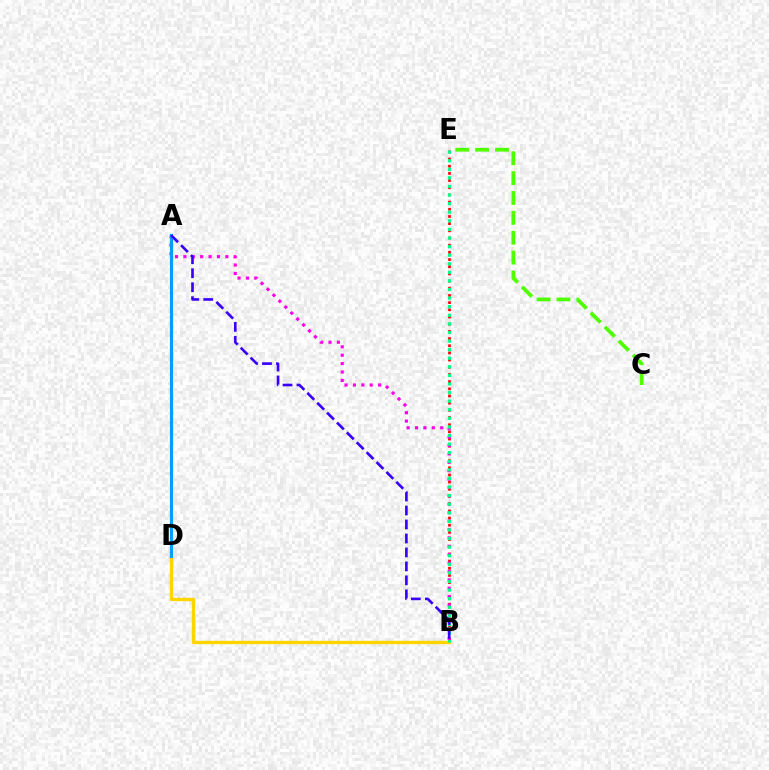{('B', 'E'): [{'color': '#ff0000', 'line_style': 'dotted', 'thickness': 1.95}, {'color': '#00ff86', 'line_style': 'dotted', 'thickness': 2.33}], ('A', 'B'): [{'color': '#ff00ed', 'line_style': 'dotted', 'thickness': 2.28}, {'color': '#3700ff', 'line_style': 'dashed', 'thickness': 1.9}], ('B', 'D'): [{'color': '#ffd500', 'line_style': 'solid', 'thickness': 2.43}], ('C', 'E'): [{'color': '#4fff00', 'line_style': 'dashed', 'thickness': 2.7}], ('A', 'D'): [{'color': '#009eff', 'line_style': 'solid', 'thickness': 2.29}]}